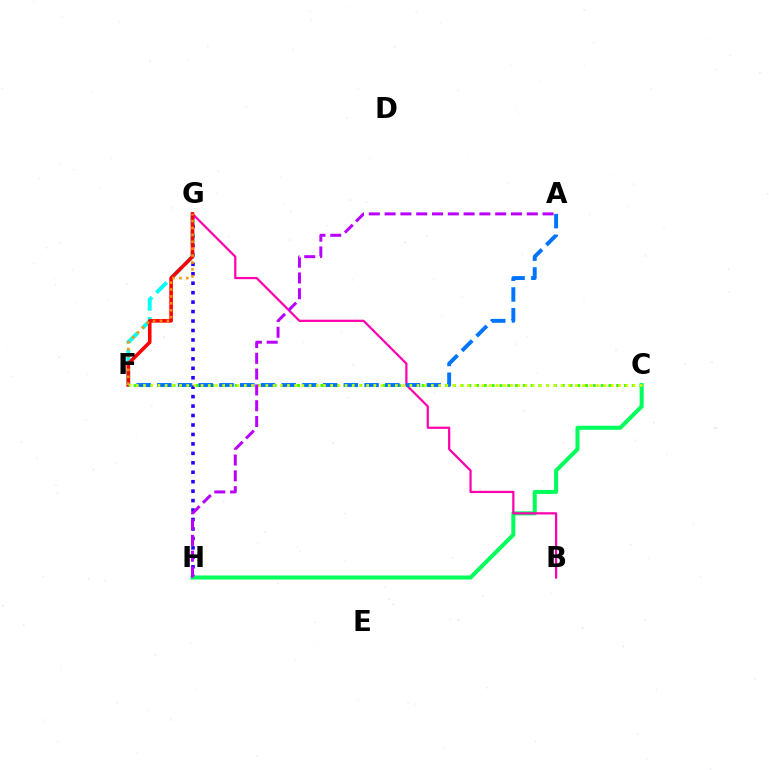{('C', 'F'): [{'color': '#3dff00', 'line_style': 'dotted', 'thickness': 2.11}, {'color': '#d1ff00', 'line_style': 'dotted', 'thickness': 1.96}], ('G', 'H'): [{'color': '#2500ff', 'line_style': 'dotted', 'thickness': 2.57}], ('C', 'H'): [{'color': '#00ff5c', 'line_style': 'solid', 'thickness': 2.91}], ('F', 'G'): [{'color': '#00fff6', 'line_style': 'dashed', 'thickness': 2.82}, {'color': '#ff0000', 'line_style': 'solid', 'thickness': 2.59}, {'color': '#ff9400', 'line_style': 'dotted', 'thickness': 1.88}], ('B', 'G'): [{'color': '#ff00ac', 'line_style': 'solid', 'thickness': 1.6}], ('A', 'F'): [{'color': '#0074ff', 'line_style': 'dashed', 'thickness': 2.81}], ('A', 'H'): [{'color': '#b900ff', 'line_style': 'dashed', 'thickness': 2.15}]}